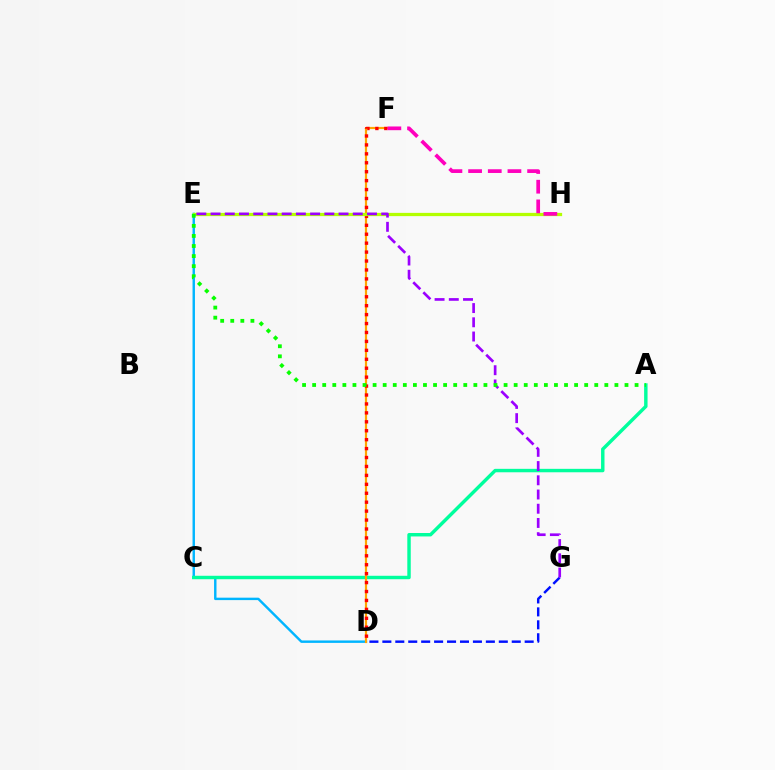{('D', 'E'): [{'color': '#00b5ff', 'line_style': 'solid', 'thickness': 1.75}], ('A', 'C'): [{'color': '#00ff9d', 'line_style': 'solid', 'thickness': 2.47}], ('D', 'F'): [{'color': '#ffa500', 'line_style': 'solid', 'thickness': 1.57}, {'color': '#ff0000', 'line_style': 'dotted', 'thickness': 2.43}], ('D', 'G'): [{'color': '#0010ff', 'line_style': 'dashed', 'thickness': 1.76}], ('E', 'H'): [{'color': '#b3ff00', 'line_style': 'solid', 'thickness': 2.33}], ('E', 'G'): [{'color': '#9b00ff', 'line_style': 'dashed', 'thickness': 1.93}], ('F', 'H'): [{'color': '#ff00bd', 'line_style': 'dashed', 'thickness': 2.67}], ('A', 'E'): [{'color': '#08ff00', 'line_style': 'dotted', 'thickness': 2.74}]}